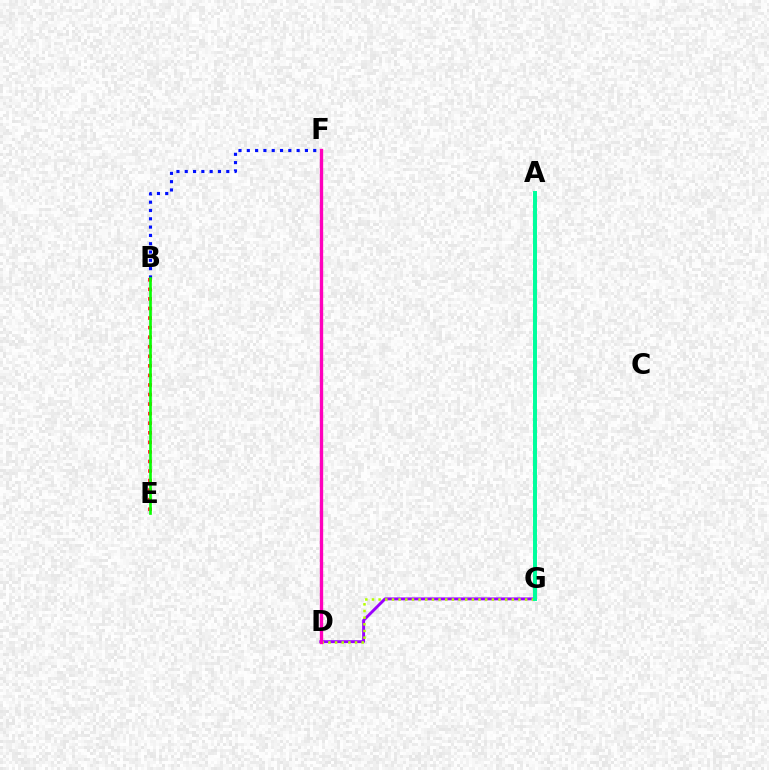{('D', 'F'): [{'color': '#00b5ff', 'line_style': 'solid', 'thickness': 1.94}, {'color': '#ff00bd', 'line_style': 'solid', 'thickness': 2.4}], ('A', 'G'): [{'color': '#ffa500', 'line_style': 'solid', 'thickness': 1.56}, {'color': '#00ff9d', 'line_style': 'solid', 'thickness': 2.86}], ('D', 'G'): [{'color': '#9b00ff', 'line_style': 'solid', 'thickness': 2.09}, {'color': '#b3ff00', 'line_style': 'dotted', 'thickness': 1.81}], ('B', 'E'): [{'color': '#ff0000', 'line_style': 'dotted', 'thickness': 2.6}, {'color': '#08ff00', 'line_style': 'solid', 'thickness': 1.91}], ('B', 'F'): [{'color': '#0010ff', 'line_style': 'dotted', 'thickness': 2.26}]}